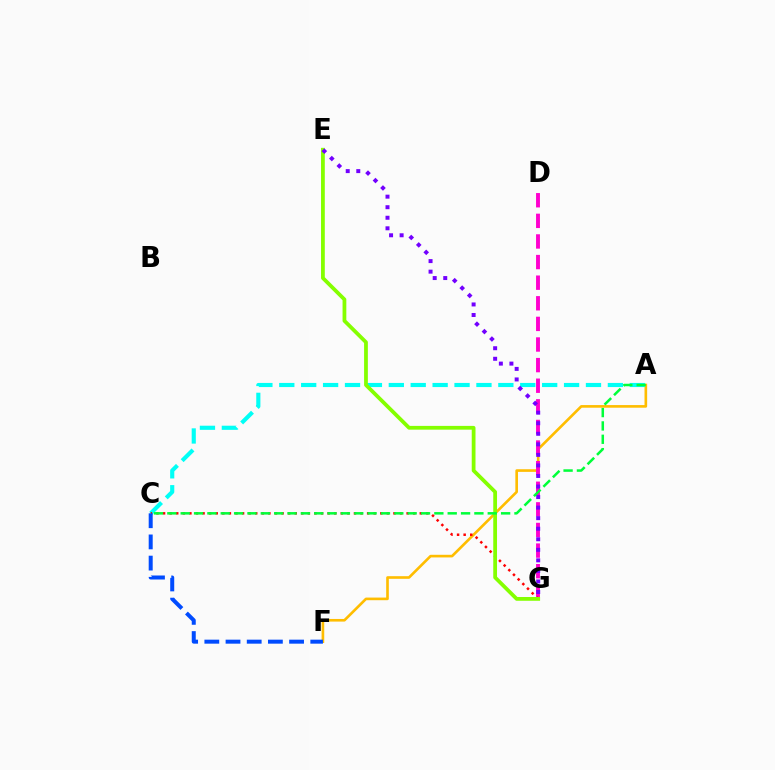{('A', 'F'): [{'color': '#ffbd00', 'line_style': 'solid', 'thickness': 1.9}], ('D', 'G'): [{'color': '#ff00cf', 'line_style': 'dashed', 'thickness': 2.8}], ('A', 'C'): [{'color': '#00fff6', 'line_style': 'dashed', 'thickness': 2.98}, {'color': '#00ff39', 'line_style': 'dashed', 'thickness': 1.81}], ('C', 'G'): [{'color': '#ff0000', 'line_style': 'dotted', 'thickness': 1.79}], ('E', 'G'): [{'color': '#84ff00', 'line_style': 'solid', 'thickness': 2.71}, {'color': '#7200ff', 'line_style': 'dotted', 'thickness': 2.87}], ('C', 'F'): [{'color': '#004bff', 'line_style': 'dashed', 'thickness': 2.88}]}